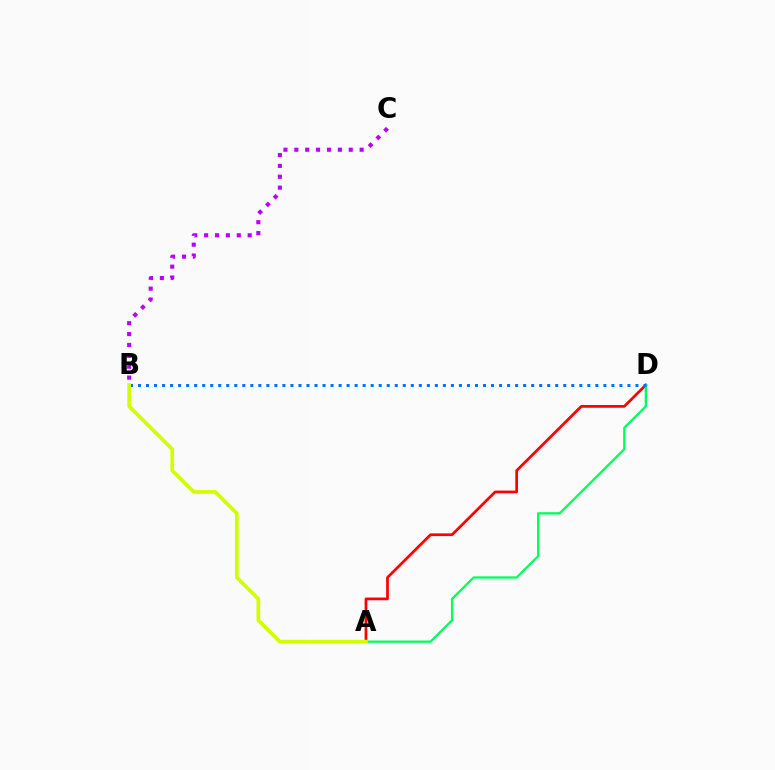{('A', 'D'): [{'color': '#ff0000', 'line_style': 'solid', 'thickness': 1.96}, {'color': '#00ff5c', 'line_style': 'solid', 'thickness': 1.66}], ('B', 'C'): [{'color': '#b900ff', 'line_style': 'dotted', 'thickness': 2.96}], ('B', 'D'): [{'color': '#0074ff', 'line_style': 'dotted', 'thickness': 2.18}], ('A', 'B'): [{'color': '#d1ff00', 'line_style': 'solid', 'thickness': 2.67}]}